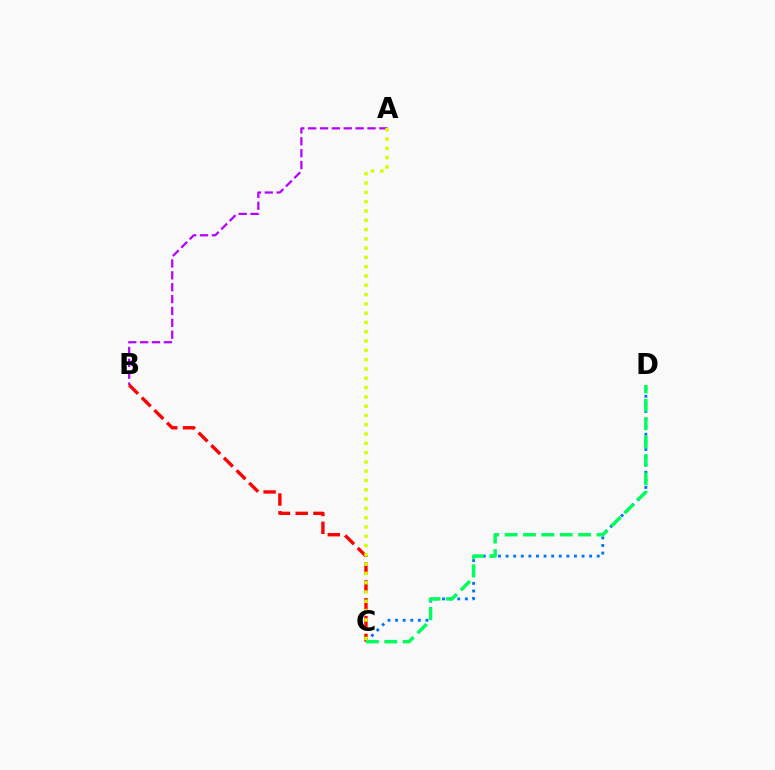{('A', 'B'): [{'color': '#b900ff', 'line_style': 'dashed', 'thickness': 1.61}], ('C', 'D'): [{'color': '#0074ff', 'line_style': 'dotted', 'thickness': 2.06}, {'color': '#00ff5c', 'line_style': 'dashed', 'thickness': 2.5}], ('B', 'C'): [{'color': '#ff0000', 'line_style': 'dashed', 'thickness': 2.42}], ('A', 'C'): [{'color': '#d1ff00', 'line_style': 'dotted', 'thickness': 2.53}]}